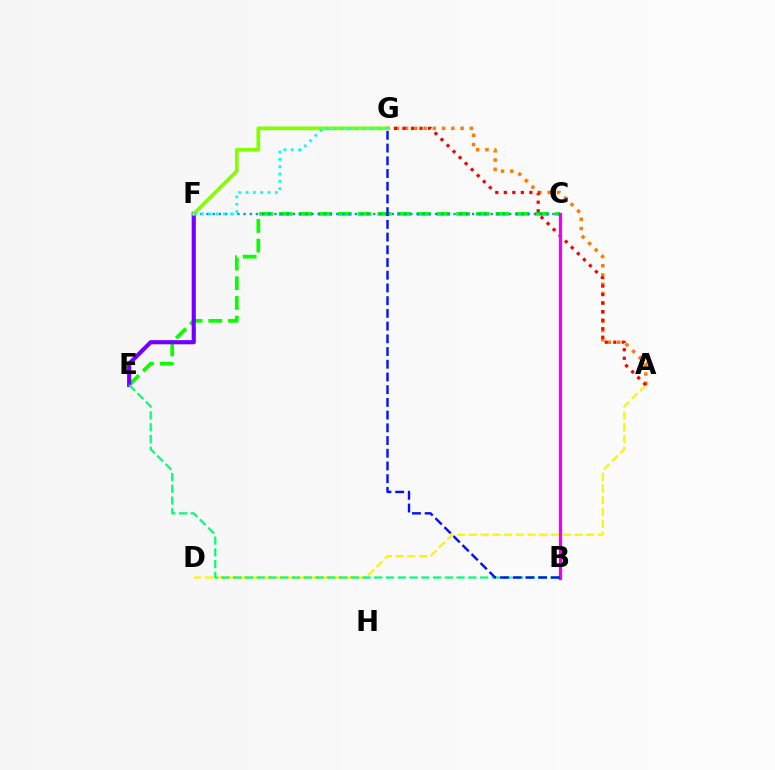{('B', 'C'): [{'color': '#ff0094', 'line_style': 'solid', 'thickness': 2.28}, {'color': '#ee00ff', 'line_style': 'solid', 'thickness': 2.25}], ('C', 'E'): [{'color': '#08ff00', 'line_style': 'dashed', 'thickness': 2.68}], ('A', 'G'): [{'color': '#ff7c00', 'line_style': 'dotted', 'thickness': 2.51}, {'color': '#ff0000', 'line_style': 'dotted', 'thickness': 2.31}], ('A', 'D'): [{'color': '#fcf500', 'line_style': 'dashed', 'thickness': 1.59}], ('C', 'F'): [{'color': '#008cff', 'line_style': 'dotted', 'thickness': 1.68}], ('E', 'F'): [{'color': '#7200ff', 'line_style': 'solid', 'thickness': 2.98}], ('B', 'E'): [{'color': '#00ff74', 'line_style': 'dashed', 'thickness': 1.6}], ('F', 'G'): [{'color': '#84ff00', 'line_style': 'solid', 'thickness': 2.68}, {'color': '#00fff6', 'line_style': 'dotted', 'thickness': 1.99}], ('B', 'G'): [{'color': '#0010ff', 'line_style': 'dashed', 'thickness': 1.73}]}